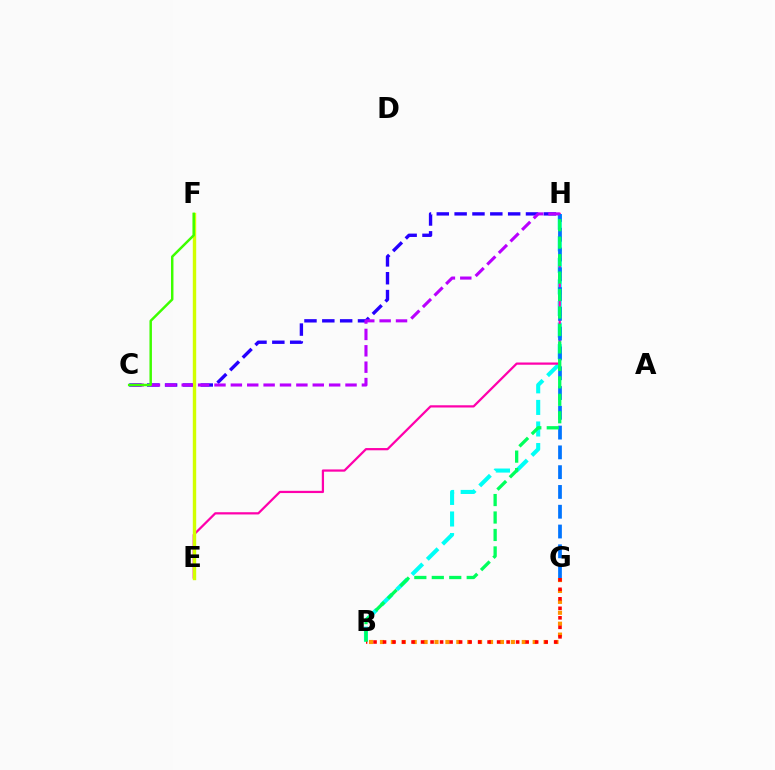{('C', 'H'): [{'color': '#2500ff', 'line_style': 'dashed', 'thickness': 2.42}, {'color': '#b900ff', 'line_style': 'dashed', 'thickness': 2.23}], ('B', 'H'): [{'color': '#00fff6', 'line_style': 'dashed', 'thickness': 2.93}, {'color': '#00ff5c', 'line_style': 'dashed', 'thickness': 2.37}], ('E', 'H'): [{'color': '#ff00ac', 'line_style': 'solid', 'thickness': 1.61}], ('B', 'G'): [{'color': '#ff9400', 'line_style': 'dotted', 'thickness': 2.96}, {'color': '#ff0000', 'line_style': 'dotted', 'thickness': 2.58}], ('E', 'F'): [{'color': '#d1ff00', 'line_style': 'solid', 'thickness': 2.44}], ('G', 'H'): [{'color': '#0074ff', 'line_style': 'dashed', 'thickness': 2.69}], ('C', 'F'): [{'color': '#3dff00', 'line_style': 'solid', 'thickness': 1.78}]}